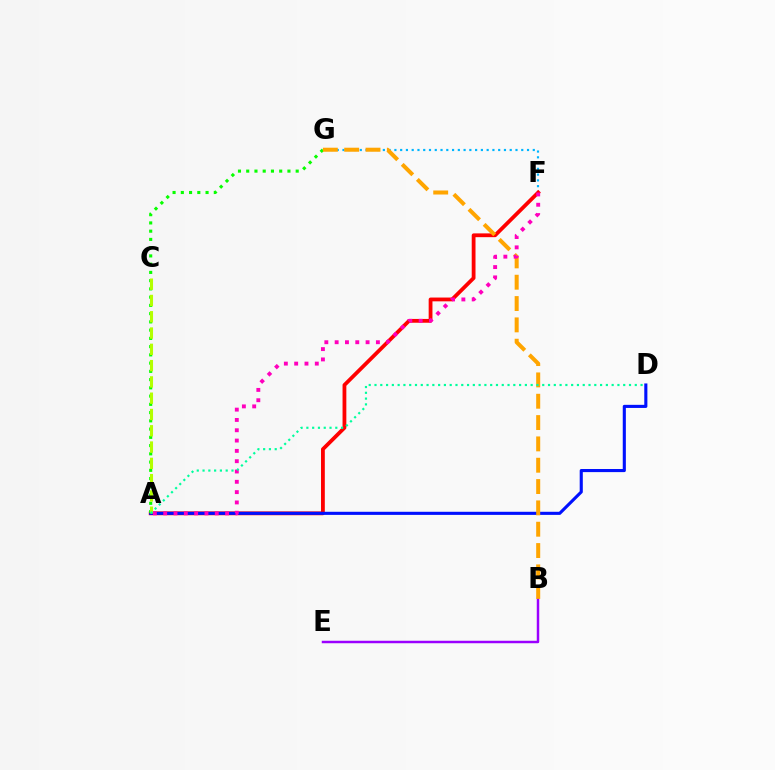{('B', 'E'): [{'color': '#9b00ff', 'line_style': 'solid', 'thickness': 1.78}], ('F', 'G'): [{'color': '#00b5ff', 'line_style': 'dotted', 'thickness': 1.57}], ('A', 'F'): [{'color': '#ff0000', 'line_style': 'solid', 'thickness': 2.73}, {'color': '#ff00bd', 'line_style': 'dotted', 'thickness': 2.8}], ('A', 'D'): [{'color': '#0010ff', 'line_style': 'solid', 'thickness': 2.24}, {'color': '#00ff9d', 'line_style': 'dotted', 'thickness': 1.57}], ('A', 'G'): [{'color': '#08ff00', 'line_style': 'dotted', 'thickness': 2.24}], ('B', 'G'): [{'color': '#ffa500', 'line_style': 'dashed', 'thickness': 2.9}], ('A', 'C'): [{'color': '#b3ff00', 'line_style': 'dashed', 'thickness': 2.21}]}